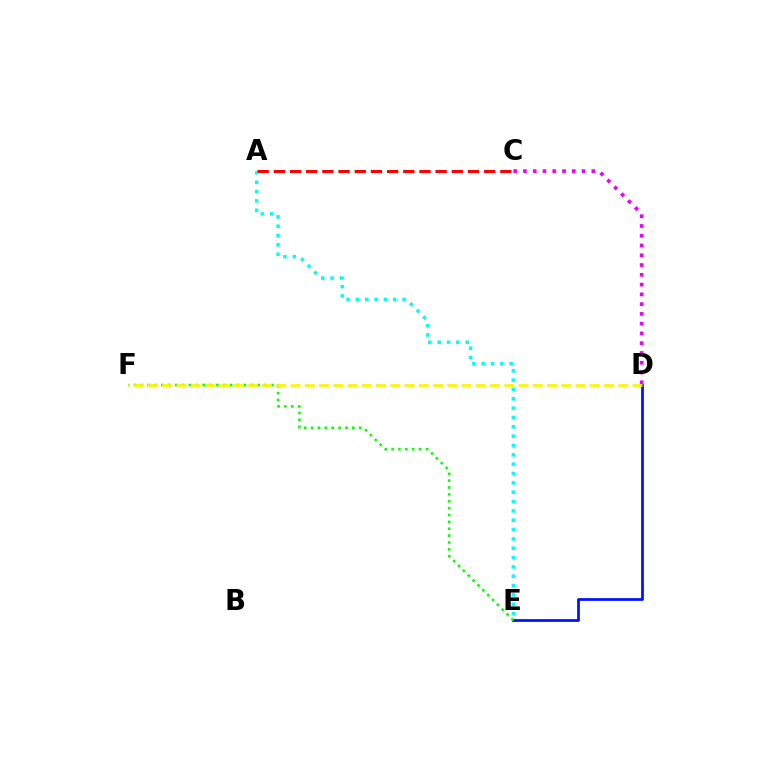{('A', 'E'): [{'color': '#00fff6', 'line_style': 'dotted', 'thickness': 2.54}], ('C', 'D'): [{'color': '#ee00ff', 'line_style': 'dotted', 'thickness': 2.65}], ('D', 'E'): [{'color': '#0010ff', 'line_style': 'solid', 'thickness': 1.96}], ('E', 'F'): [{'color': '#08ff00', 'line_style': 'dotted', 'thickness': 1.87}], ('D', 'F'): [{'color': '#fcf500', 'line_style': 'dashed', 'thickness': 1.94}], ('A', 'C'): [{'color': '#ff0000', 'line_style': 'dashed', 'thickness': 2.2}]}